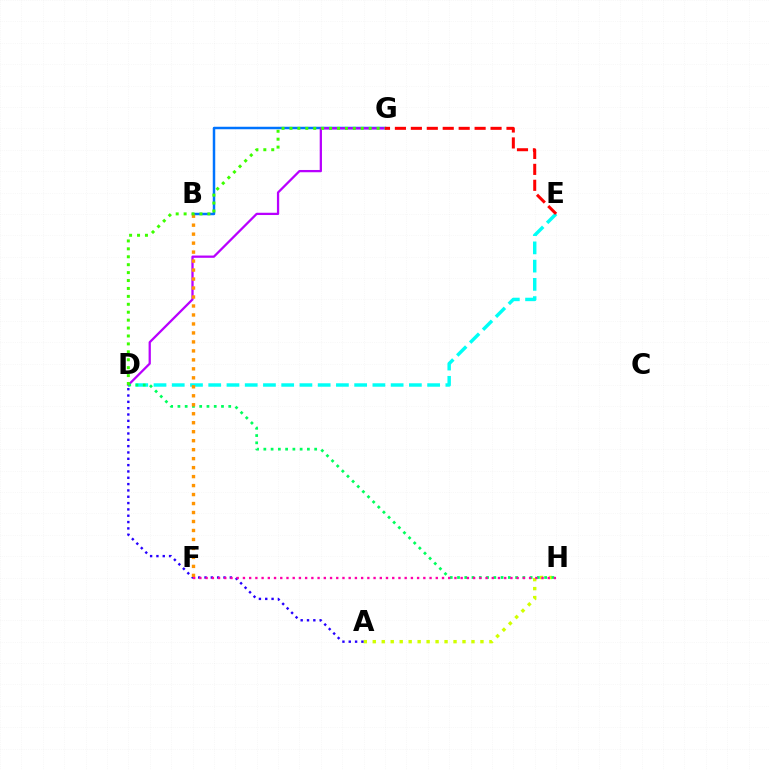{('B', 'G'): [{'color': '#0074ff', 'line_style': 'solid', 'thickness': 1.78}], ('A', 'H'): [{'color': '#d1ff00', 'line_style': 'dotted', 'thickness': 2.44}], ('D', 'E'): [{'color': '#00fff6', 'line_style': 'dashed', 'thickness': 2.48}], ('A', 'D'): [{'color': '#2500ff', 'line_style': 'dotted', 'thickness': 1.72}], ('D', 'G'): [{'color': '#b900ff', 'line_style': 'solid', 'thickness': 1.63}, {'color': '#3dff00', 'line_style': 'dotted', 'thickness': 2.15}], ('E', 'G'): [{'color': '#ff0000', 'line_style': 'dashed', 'thickness': 2.17}], ('D', 'H'): [{'color': '#00ff5c', 'line_style': 'dotted', 'thickness': 1.97}], ('B', 'F'): [{'color': '#ff9400', 'line_style': 'dotted', 'thickness': 2.44}], ('F', 'H'): [{'color': '#ff00ac', 'line_style': 'dotted', 'thickness': 1.69}]}